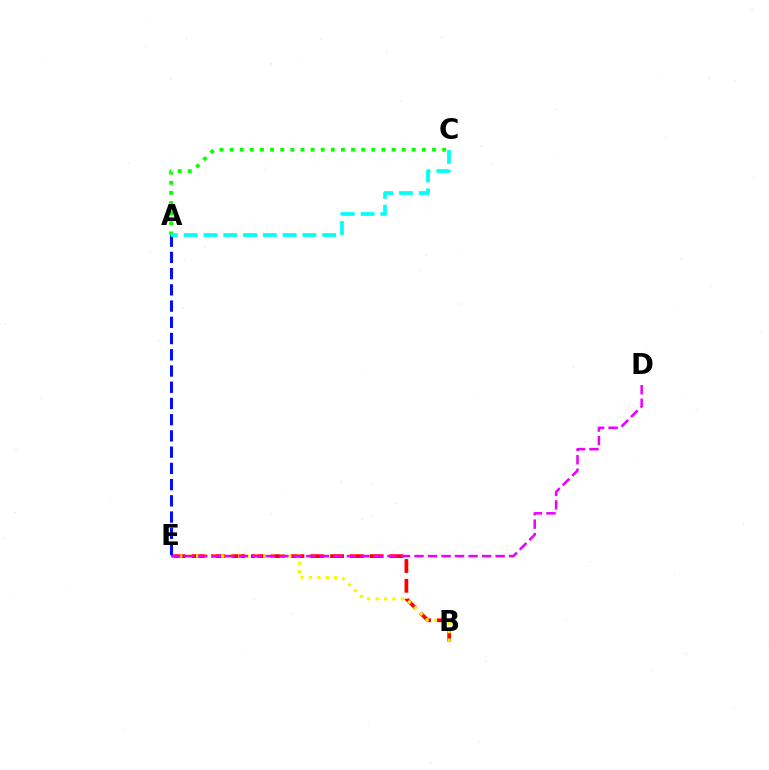{('B', 'E'): [{'color': '#ff0000', 'line_style': 'dashed', 'thickness': 2.69}, {'color': '#fcf500', 'line_style': 'dotted', 'thickness': 2.28}], ('D', 'E'): [{'color': '#ee00ff', 'line_style': 'dashed', 'thickness': 1.84}], ('A', 'C'): [{'color': '#08ff00', 'line_style': 'dotted', 'thickness': 2.75}, {'color': '#00fff6', 'line_style': 'dashed', 'thickness': 2.69}], ('A', 'E'): [{'color': '#0010ff', 'line_style': 'dashed', 'thickness': 2.2}]}